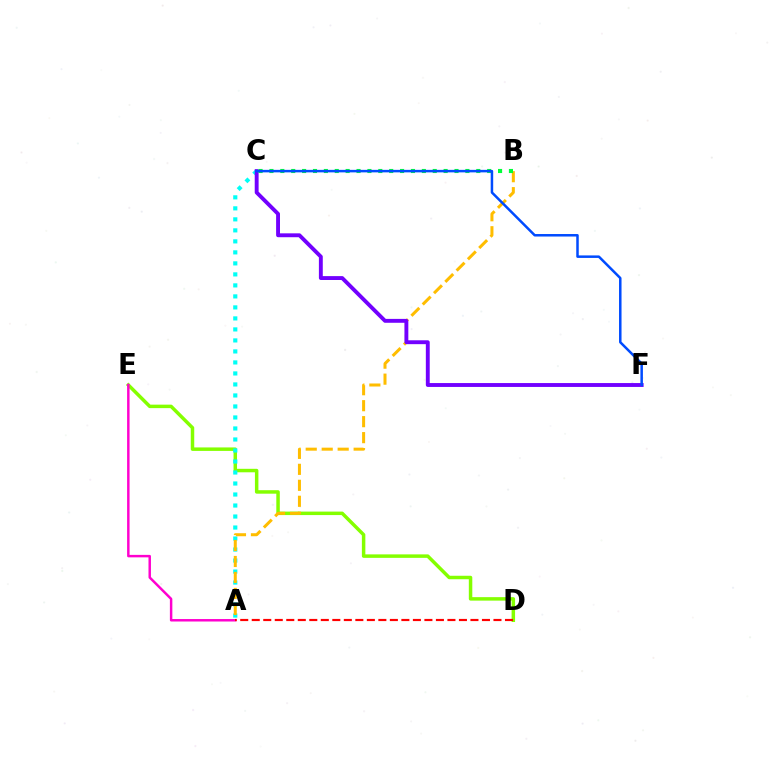{('D', 'E'): [{'color': '#84ff00', 'line_style': 'solid', 'thickness': 2.51}], ('A', 'C'): [{'color': '#00fff6', 'line_style': 'dotted', 'thickness': 2.99}], ('A', 'B'): [{'color': '#ffbd00', 'line_style': 'dashed', 'thickness': 2.17}], ('A', 'E'): [{'color': '#ff00cf', 'line_style': 'solid', 'thickness': 1.78}], ('C', 'F'): [{'color': '#7200ff', 'line_style': 'solid', 'thickness': 2.8}, {'color': '#004bff', 'line_style': 'solid', 'thickness': 1.8}], ('B', 'C'): [{'color': '#00ff39', 'line_style': 'dotted', 'thickness': 2.96}], ('A', 'D'): [{'color': '#ff0000', 'line_style': 'dashed', 'thickness': 1.56}]}